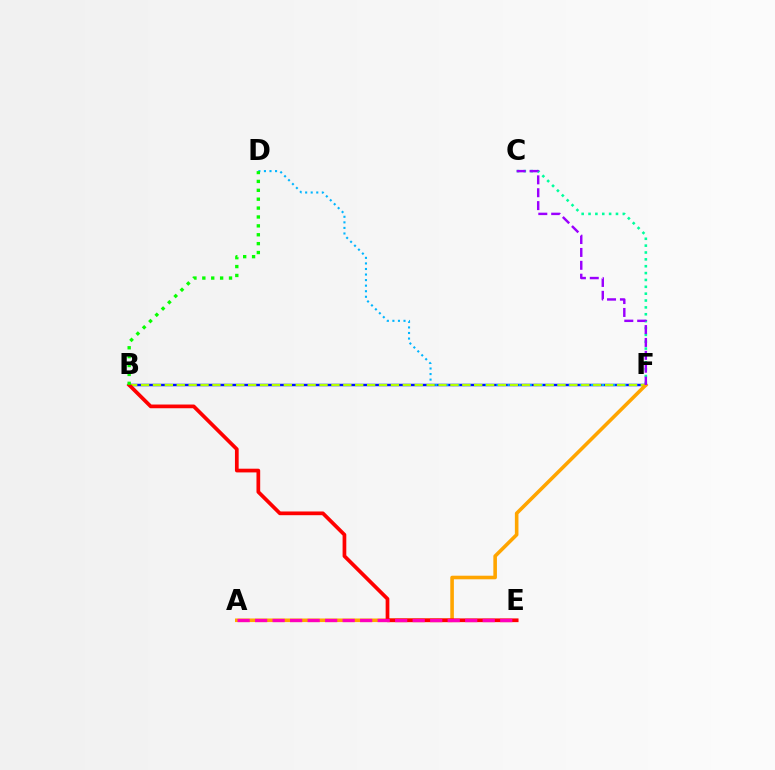{('B', 'F'): [{'color': '#0010ff', 'line_style': 'solid', 'thickness': 1.78}, {'color': '#b3ff00', 'line_style': 'dashed', 'thickness': 1.62}], ('D', 'F'): [{'color': '#00b5ff', 'line_style': 'dotted', 'thickness': 1.51}], ('C', 'F'): [{'color': '#00ff9d', 'line_style': 'dotted', 'thickness': 1.86}, {'color': '#9b00ff', 'line_style': 'dashed', 'thickness': 1.75}], ('A', 'F'): [{'color': '#ffa500', 'line_style': 'solid', 'thickness': 2.58}], ('B', 'E'): [{'color': '#ff0000', 'line_style': 'solid', 'thickness': 2.68}], ('B', 'D'): [{'color': '#08ff00', 'line_style': 'dotted', 'thickness': 2.42}], ('A', 'E'): [{'color': '#ff00bd', 'line_style': 'dashed', 'thickness': 2.38}]}